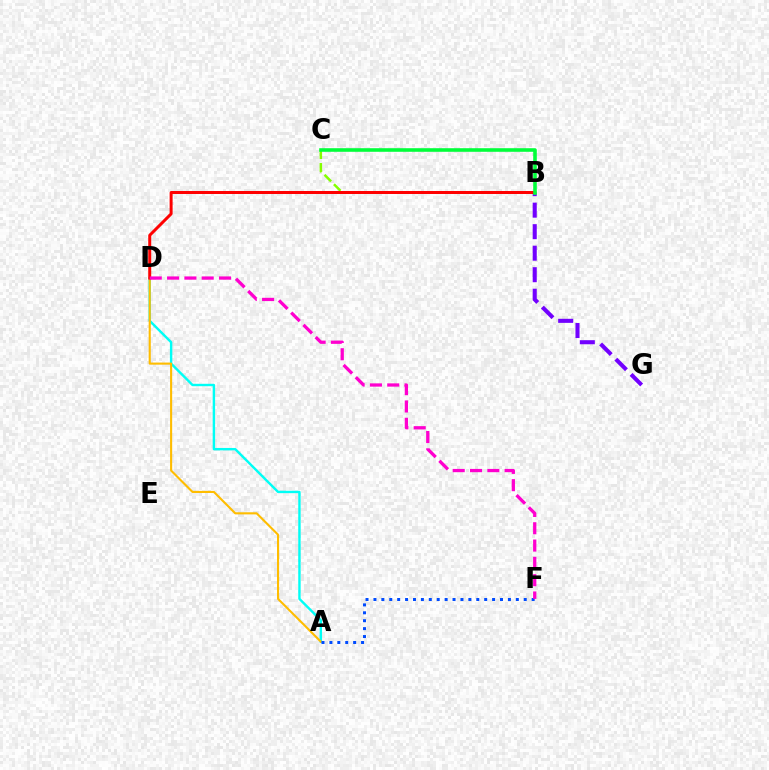{('B', 'G'): [{'color': '#7200ff', 'line_style': 'dashed', 'thickness': 2.92}], ('A', 'D'): [{'color': '#00fff6', 'line_style': 'solid', 'thickness': 1.73}, {'color': '#ffbd00', 'line_style': 'solid', 'thickness': 1.52}], ('B', 'C'): [{'color': '#84ff00', 'line_style': 'dashed', 'thickness': 1.81}, {'color': '#00ff39', 'line_style': 'solid', 'thickness': 2.58}], ('B', 'D'): [{'color': '#ff0000', 'line_style': 'solid', 'thickness': 2.15}], ('A', 'F'): [{'color': '#004bff', 'line_style': 'dotted', 'thickness': 2.15}], ('D', 'F'): [{'color': '#ff00cf', 'line_style': 'dashed', 'thickness': 2.35}]}